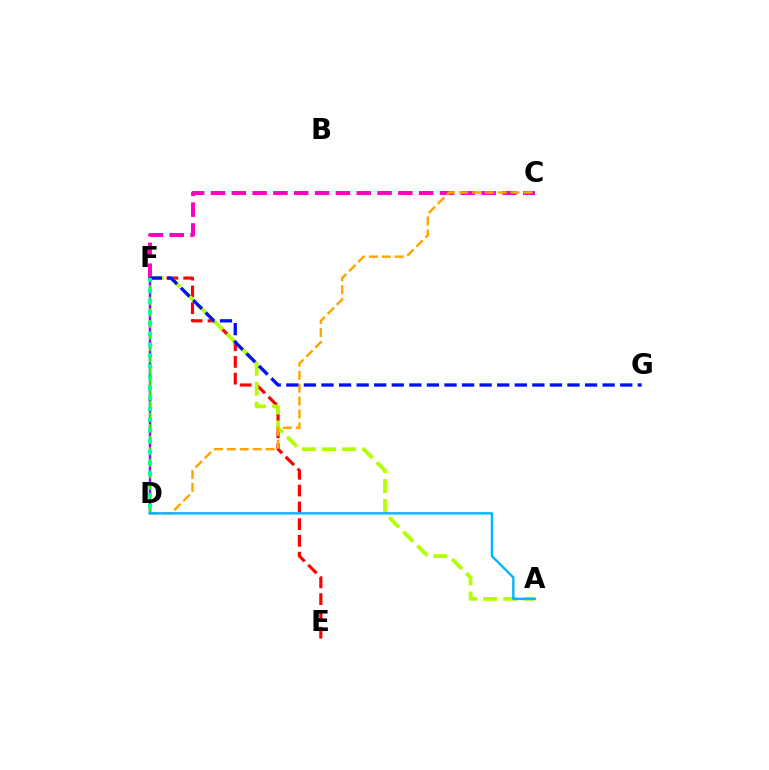{('D', 'F'): [{'color': '#9b00ff', 'line_style': 'solid', 'thickness': 1.76}, {'color': '#08ff00', 'line_style': 'dashed', 'thickness': 1.57}, {'color': '#00ff9d', 'line_style': 'dotted', 'thickness': 2.92}], ('C', 'F'): [{'color': '#ff00bd', 'line_style': 'dashed', 'thickness': 2.83}], ('E', 'F'): [{'color': '#ff0000', 'line_style': 'dashed', 'thickness': 2.28}], ('A', 'F'): [{'color': '#b3ff00', 'line_style': 'dashed', 'thickness': 2.73}], ('C', 'D'): [{'color': '#ffa500', 'line_style': 'dashed', 'thickness': 1.75}], ('F', 'G'): [{'color': '#0010ff', 'line_style': 'dashed', 'thickness': 2.39}], ('A', 'D'): [{'color': '#00b5ff', 'line_style': 'solid', 'thickness': 1.71}]}